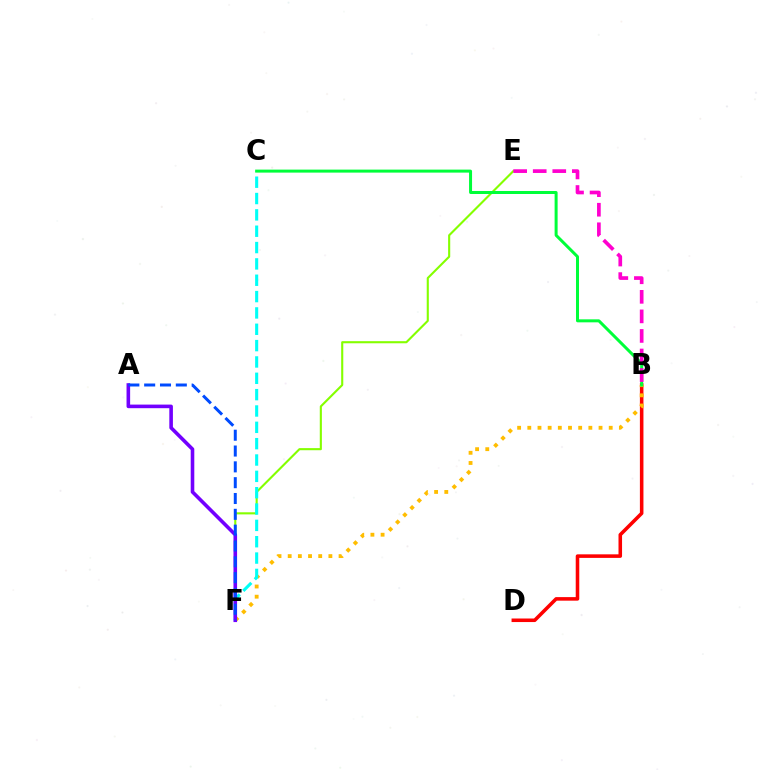{('B', 'D'): [{'color': '#ff0000', 'line_style': 'solid', 'thickness': 2.56}], ('E', 'F'): [{'color': '#84ff00', 'line_style': 'solid', 'thickness': 1.52}], ('B', 'F'): [{'color': '#ffbd00', 'line_style': 'dotted', 'thickness': 2.77}], ('C', 'F'): [{'color': '#00fff6', 'line_style': 'dashed', 'thickness': 2.22}], ('A', 'F'): [{'color': '#7200ff', 'line_style': 'solid', 'thickness': 2.59}, {'color': '#004bff', 'line_style': 'dashed', 'thickness': 2.15}], ('B', 'C'): [{'color': '#00ff39', 'line_style': 'solid', 'thickness': 2.16}], ('B', 'E'): [{'color': '#ff00cf', 'line_style': 'dashed', 'thickness': 2.66}]}